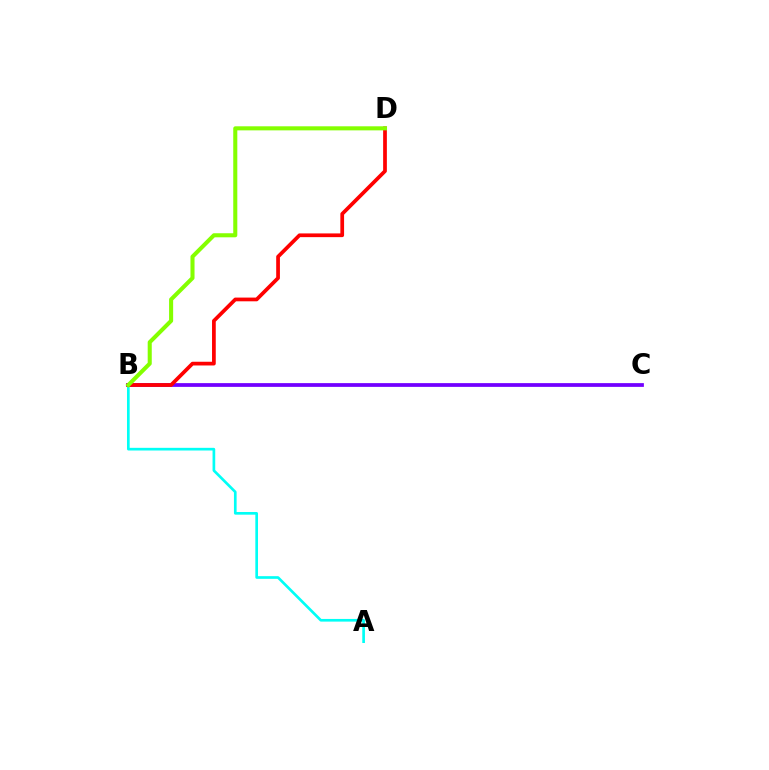{('A', 'B'): [{'color': '#00fff6', 'line_style': 'solid', 'thickness': 1.92}], ('B', 'C'): [{'color': '#7200ff', 'line_style': 'solid', 'thickness': 2.7}], ('B', 'D'): [{'color': '#ff0000', 'line_style': 'solid', 'thickness': 2.68}, {'color': '#84ff00', 'line_style': 'solid', 'thickness': 2.93}]}